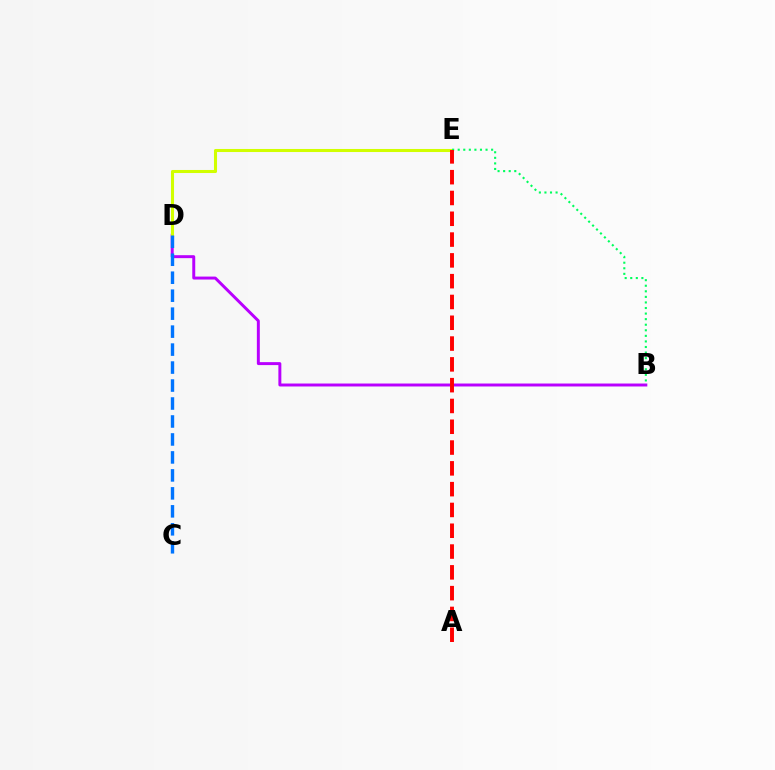{('B', 'D'): [{'color': '#b900ff', 'line_style': 'solid', 'thickness': 2.13}], ('D', 'E'): [{'color': '#d1ff00', 'line_style': 'solid', 'thickness': 2.2}], ('B', 'E'): [{'color': '#00ff5c', 'line_style': 'dotted', 'thickness': 1.51}], ('A', 'E'): [{'color': '#ff0000', 'line_style': 'dashed', 'thickness': 2.83}], ('C', 'D'): [{'color': '#0074ff', 'line_style': 'dashed', 'thickness': 2.44}]}